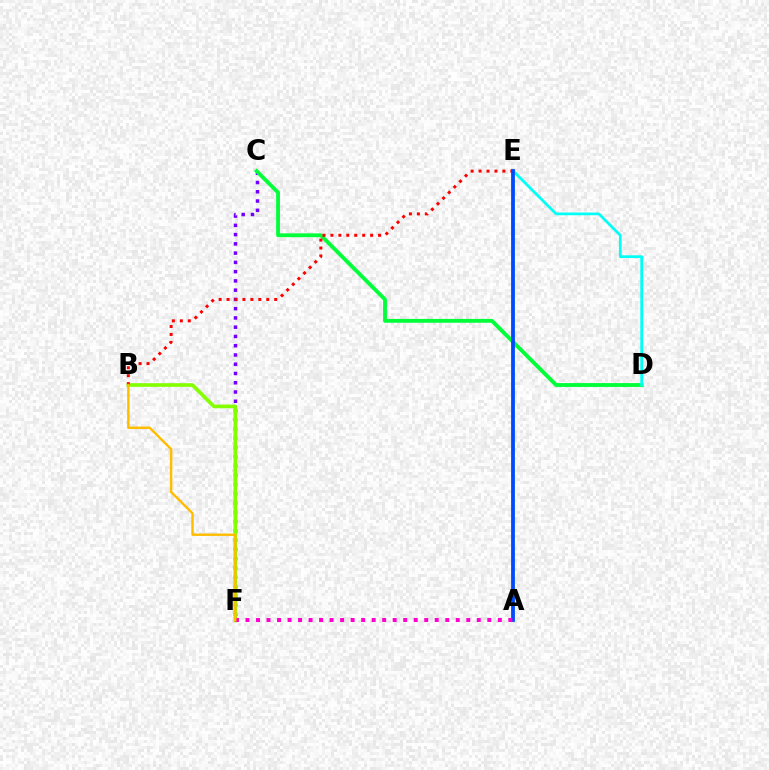{('C', 'F'): [{'color': '#7200ff', 'line_style': 'dotted', 'thickness': 2.52}], ('B', 'F'): [{'color': '#84ff00', 'line_style': 'solid', 'thickness': 2.62}, {'color': '#ffbd00', 'line_style': 'solid', 'thickness': 1.74}], ('C', 'D'): [{'color': '#00ff39', 'line_style': 'solid', 'thickness': 2.76}], ('B', 'E'): [{'color': '#ff0000', 'line_style': 'dotted', 'thickness': 2.16}], ('D', 'E'): [{'color': '#00fff6', 'line_style': 'solid', 'thickness': 1.96}], ('A', 'E'): [{'color': '#004bff', 'line_style': 'solid', 'thickness': 2.73}], ('A', 'F'): [{'color': '#ff00cf', 'line_style': 'dotted', 'thickness': 2.86}]}